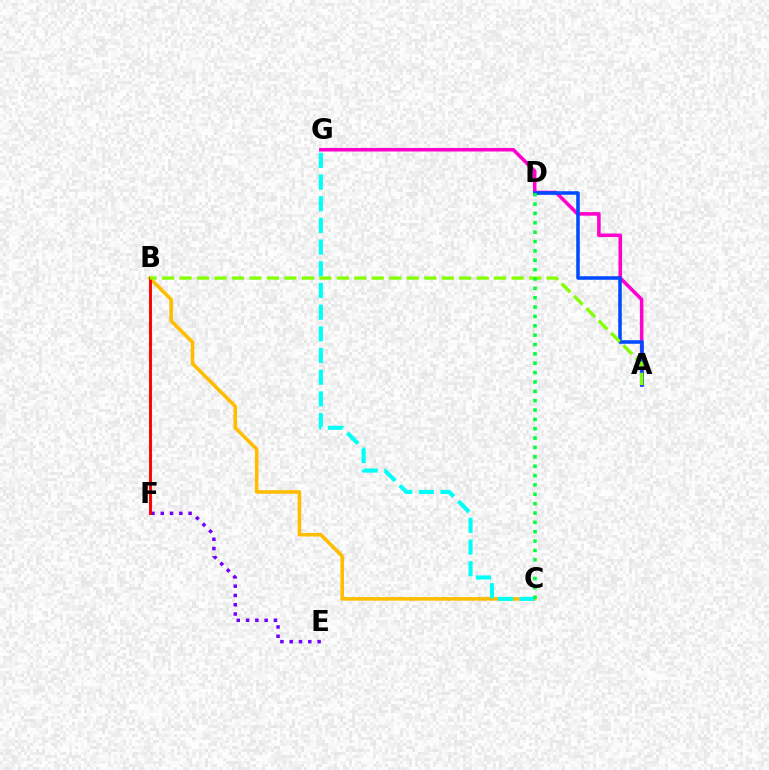{('B', 'C'): [{'color': '#ffbd00', 'line_style': 'solid', 'thickness': 2.58}], ('C', 'G'): [{'color': '#00fff6', 'line_style': 'dashed', 'thickness': 2.95}], ('A', 'G'): [{'color': '#ff00cf', 'line_style': 'solid', 'thickness': 2.56}], ('A', 'D'): [{'color': '#004bff', 'line_style': 'solid', 'thickness': 2.56}], ('E', 'F'): [{'color': '#7200ff', 'line_style': 'dotted', 'thickness': 2.52}], ('B', 'F'): [{'color': '#ff0000', 'line_style': 'solid', 'thickness': 2.1}], ('A', 'B'): [{'color': '#84ff00', 'line_style': 'dashed', 'thickness': 2.37}], ('C', 'D'): [{'color': '#00ff39', 'line_style': 'dotted', 'thickness': 2.54}]}